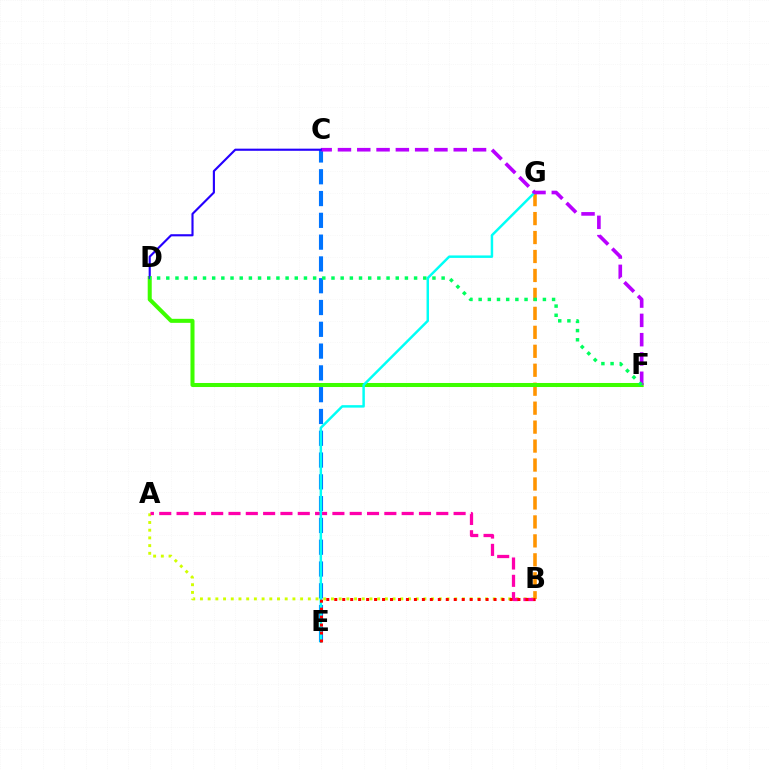{('A', 'B'): [{'color': '#d1ff00', 'line_style': 'dotted', 'thickness': 2.09}, {'color': '#ff00ac', 'line_style': 'dashed', 'thickness': 2.35}], ('B', 'G'): [{'color': '#ff9400', 'line_style': 'dashed', 'thickness': 2.58}], ('D', 'F'): [{'color': '#3dff00', 'line_style': 'solid', 'thickness': 2.9}, {'color': '#00ff5c', 'line_style': 'dotted', 'thickness': 2.49}], ('C', 'E'): [{'color': '#0074ff', 'line_style': 'dashed', 'thickness': 2.96}], ('E', 'G'): [{'color': '#00fff6', 'line_style': 'solid', 'thickness': 1.78}], ('C', 'F'): [{'color': '#b900ff', 'line_style': 'dashed', 'thickness': 2.62}], ('C', 'D'): [{'color': '#2500ff', 'line_style': 'solid', 'thickness': 1.54}], ('B', 'E'): [{'color': '#ff0000', 'line_style': 'dotted', 'thickness': 2.16}]}